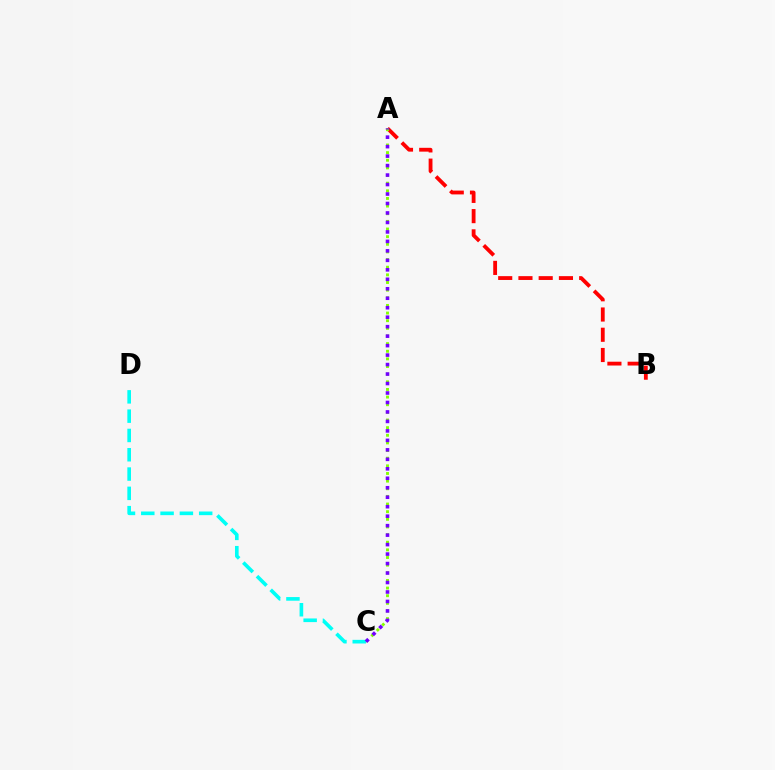{('A', 'B'): [{'color': '#ff0000', 'line_style': 'dashed', 'thickness': 2.75}], ('A', 'C'): [{'color': '#84ff00', 'line_style': 'dotted', 'thickness': 2.08}, {'color': '#7200ff', 'line_style': 'dotted', 'thickness': 2.57}], ('C', 'D'): [{'color': '#00fff6', 'line_style': 'dashed', 'thickness': 2.62}]}